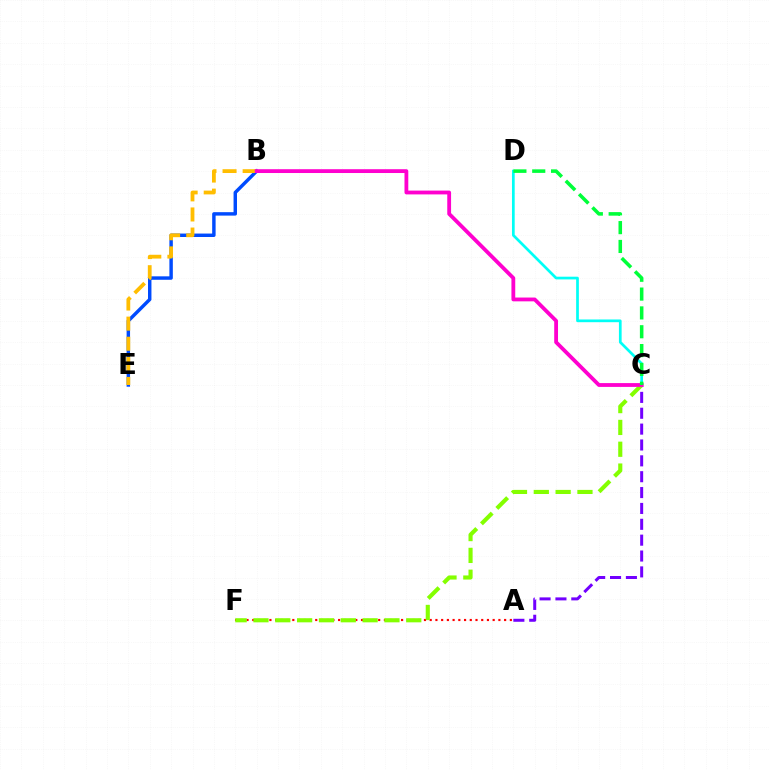{('A', 'F'): [{'color': '#ff0000', 'line_style': 'dotted', 'thickness': 1.56}], ('A', 'C'): [{'color': '#7200ff', 'line_style': 'dashed', 'thickness': 2.16}], ('C', 'D'): [{'color': '#00fff6', 'line_style': 'solid', 'thickness': 1.95}, {'color': '#00ff39', 'line_style': 'dashed', 'thickness': 2.56}], ('C', 'F'): [{'color': '#84ff00', 'line_style': 'dashed', 'thickness': 2.97}], ('B', 'E'): [{'color': '#004bff', 'line_style': 'solid', 'thickness': 2.48}, {'color': '#ffbd00', 'line_style': 'dashed', 'thickness': 2.73}], ('B', 'C'): [{'color': '#ff00cf', 'line_style': 'solid', 'thickness': 2.74}]}